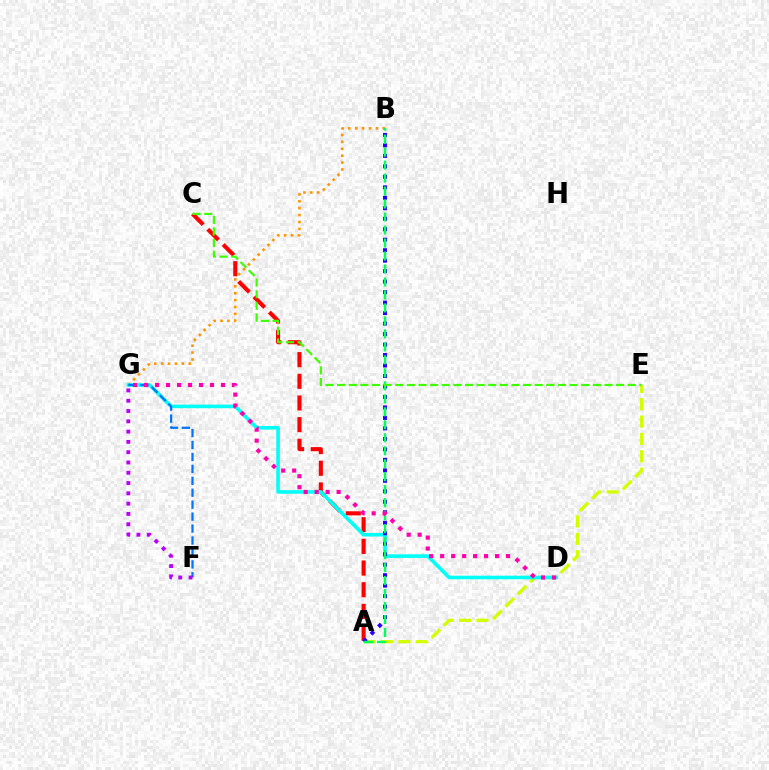{('A', 'E'): [{'color': '#d1ff00', 'line_style': 'dashed', 'thickness': 2.36}], ('B', 'G'): [{'color': '#ff9400', 'line_style': 'dotted', 'thickness': 1.87}], ('A', 'C'): [{'color': '#ff0000', 'line_style': 'dashed', 'thickness': 2.94}], ('D', 'G'): [{'color': '#00fff6', 'line_style': 'solid', 'thickness': 2.58}, {'color': '#ff00ac', 'line_style': 'dotted', 'thickness': 2.98}], ('F', 'G'): [{'color': '#0074ff', 'line_style': 'dashed', 'thickness': 1.62}, {'color': '#b900ff', 'line_style': 'dotted', 'thickness': 2.8}], ('A', 'B'): [{'color': '#2500ff', 'line_style': 'dotted', 'thickness': 2.85}, {'color': '#00ff5c', 'line_style': 'dashed', 'thickness': 1.76}], ('C', 'E'): [{'color': '#3dff00', 'line_style': 'dashed', 'thickness': 1.58}]}